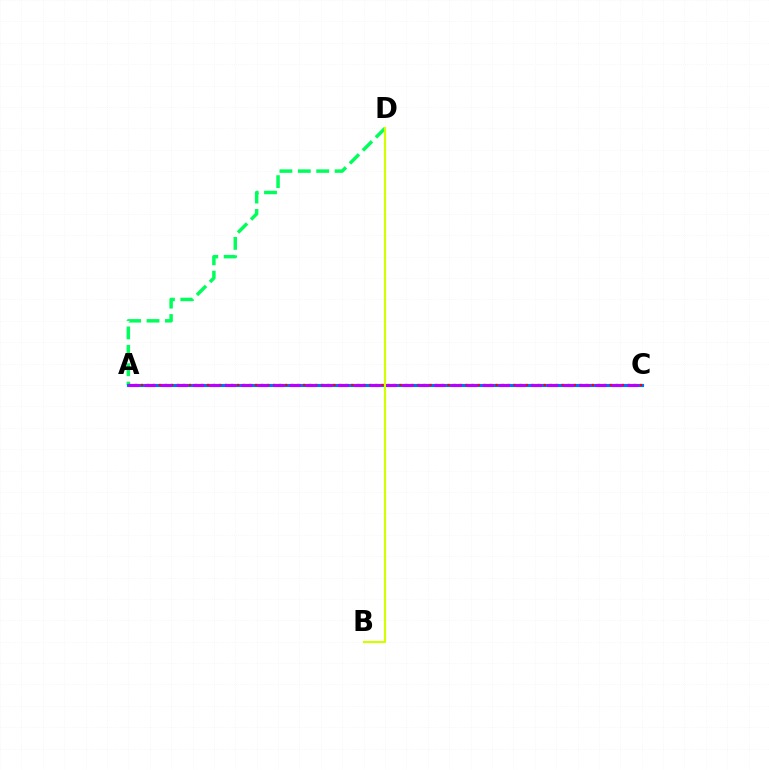{('A', 'D'): [{'color': '#00ff5c', 'line_style': 'dashed', 'thickness': 2.5}], ('A', 'C'): [{'color': '#0074ff', 'line_style': 'solid', 'thickness': 2.25}, {'color': '#ff0000', 'line_style': 'dotted', 'thickness': 1.63}, {'color': '#b900ff', 'line_style': 'dashed', 'thickness': 2.19}], ('B', 'D'): [{'color': '#d1ff00', 'line_style': 'solid', 'thickness': 1.57}]}